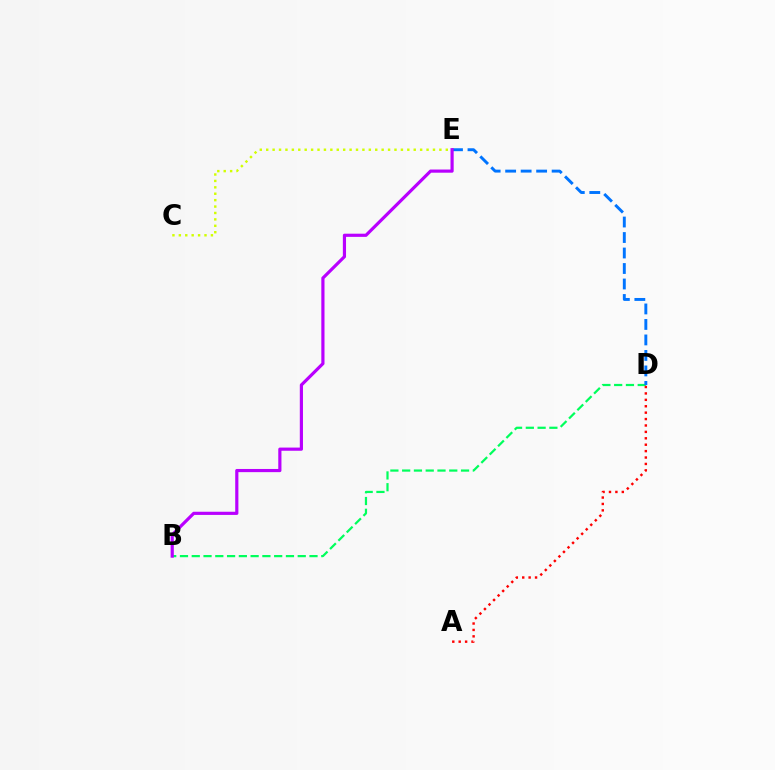{('B', 'D'): [{'color': '#00ff5c', 'line_style': 'dashed', 'thickness': 1.6}], ('D', 'E'): [{'color': '#0074ff', 'line_style': 'dashed', 'thickness': 2.1}], ('B', 'E'): [{'color': '#b900ff', 'line_style': 'solid', 'thickness': 2.29}], ('C', 'E'): [{'color': '#d1ff00', 'line_style': 'dotted', 'thickness': 1.74}], ('A', 'D'): [{'color': '#ff0000', 'line_style': 'dotted', 'thickness': 1.74}]}